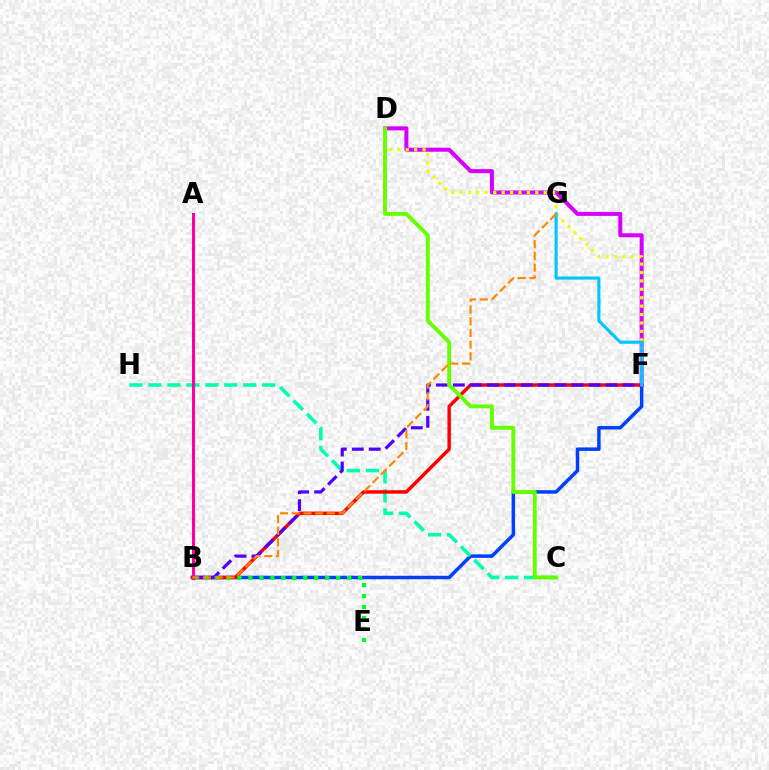{('B', 'F'): [{'color': '#003fff', 'line_style': 'solid', 'thickness': 2.51}, {'color': '#ff0000', 'line_style': 'solid', 'thickness': 2.49}, {'color': '#4f00ff', 'line_style': 'dashed', 'thickness': 2.31}], ('C', 'H'): [{'color': '#00ffaf', 'line_style': 'dashed', 'thickness': 2.58}], ('D', 'F'): [{'color': '#d600ff', 'line_style': 'solid', 'thickness': 2.89}, {'color': '#eeff00', 'line_style': 'dotted', 'thickness': 2.29}], ('C', 'D'): [{'color': '#66ff00', 'line_style': 'solid', 'thickness': 2.8}], ('B', 'E'): [{'color': '#00ff27', 'line_style': 'dotted', 'thickness': 2.98}], ('F', 'G'): [{'color': '#00c7ff', 'line_style': 'solid', 'thickness': 2.24}], ('A', 'B'): [{'color': '#ff00a0', 'line_style': 'solid', 'thickness': 2.18}], ('B', 'G'): [{'color': '#ff8800', 'line_style': 'dashed', 'thickness': 1.59}]}